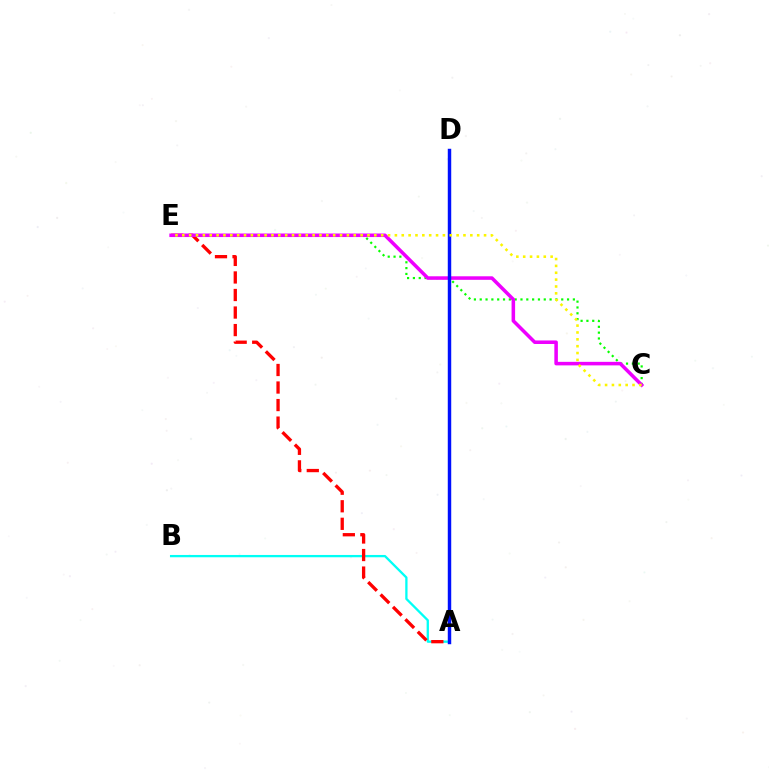{('A', 'B'): [{'color': '#00fff6', 'line_style': 'solid', 'thickness': 1.66}], ('C', 'E'): [{'color': '#08ff00', 'line_style': 'dotted', 'thickness': 1.58}, {'color': '#ee00ff', 'line_style': 'solid', 'thickness': 2.55}, {'color': '#fcf500', 'line_style': 'dotted', 'thickness': 1.86}], ('A', 'E'): [{'color': '#ff0000', 'line_style': 'dashed', 'thickness': 2.38}], ('A', 'D'): [{'color': '#0010ff', 'line_style': 'solid', 'thickness': 2.48}]}